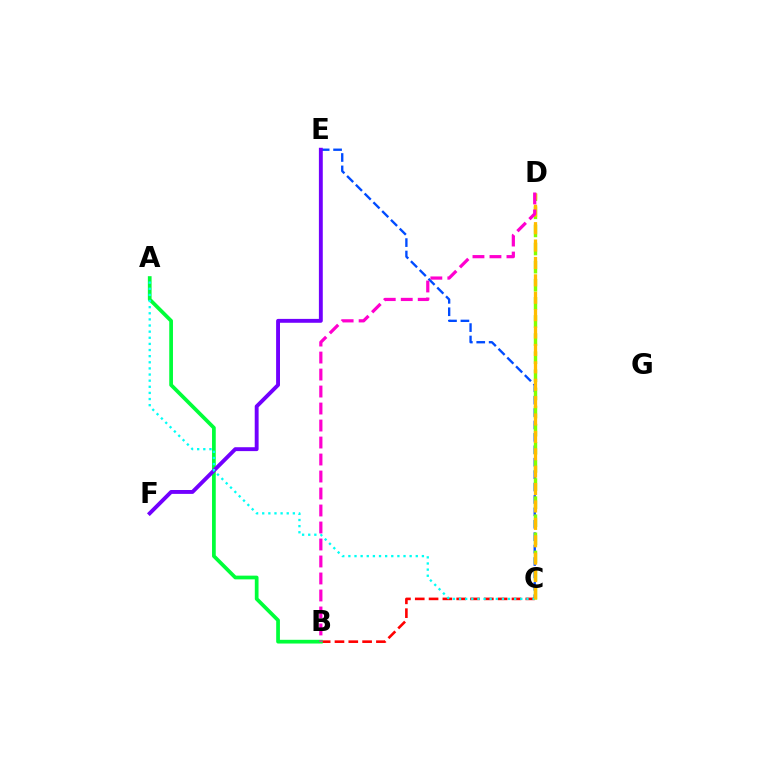{('B', 'C'): [{'color': '#ff0000', 'line_style': 'dashed', 'thickness': 1.88}], ('C', 'E'): [{'color': '#004bff', 'line_style': 'dashed', 'thickness': 1.69}], ('C', 'D'): [{'color': '#84ff00', 'line_style': 'dashed', 'thickness': 2.46}, {'color': '#ffbd00', 'line_style': 'dashed', 'thickness': 2.36}], ('A', 'B'): [{'color': '#00ff39', 'line_style': 'solid', 'thickness': 2.68}], ('E', 'F'): [{'color': '#7200ff', 'line_style': 'solid', 'thickness': 2.8}], ('A', 'C'): [{'color': '#00fff6', 'line_style': 'dotted', 'thickness': 1.66}], ('B', 'D'): [{'color': '#ff00cf', 'line_style': 'dashed', 'thickness': 2.31}]}